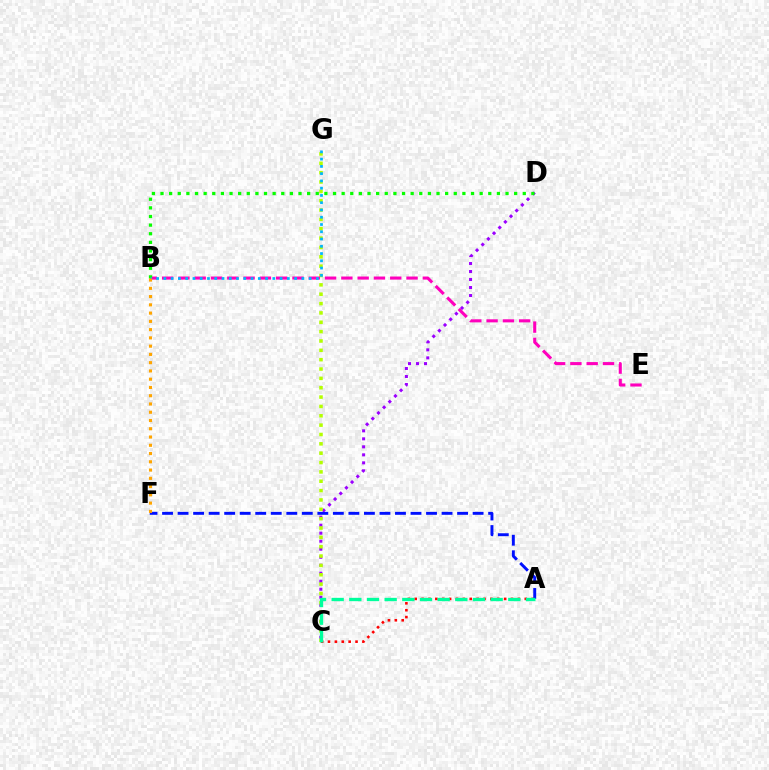{('C', 'D'): [{'color': '#9b00ff', 'line_style': 'dotted', 'thickness': 2.18}], ('C', 'G'): [{'color': '#b3ff00', 'line_style': 'dotted', 'thickness': 2.54}], ('B', 'E'): [{'color': '#ff00bd', 'line_style': 'dashed', 'thickness': 2.21}], ('B', 'D'): [{'color': '#08ff00', 'line_style': 'dotted', 'thickness': 2.34}], ('A', 'C'): [{'color': '#ff0000', 'line_style': 'dotted', 'thickness': 1.87}, {'color': '#00ff9d', 'line_style': 'dashed', 'thickness': 2.4}], ('B', 'G'): [{'color': '#00b5ff', 'line_style': 'dotted', 'thickness': 1.97}], ('A', 'F'): [{'color': '#0010ff', 'line_style': 'dashed', 'thickness': 2.11}], ('B', 'F'): [{'color': '#ffa500', 'line_style': 'dotted', 'thickness': 2.24}]}